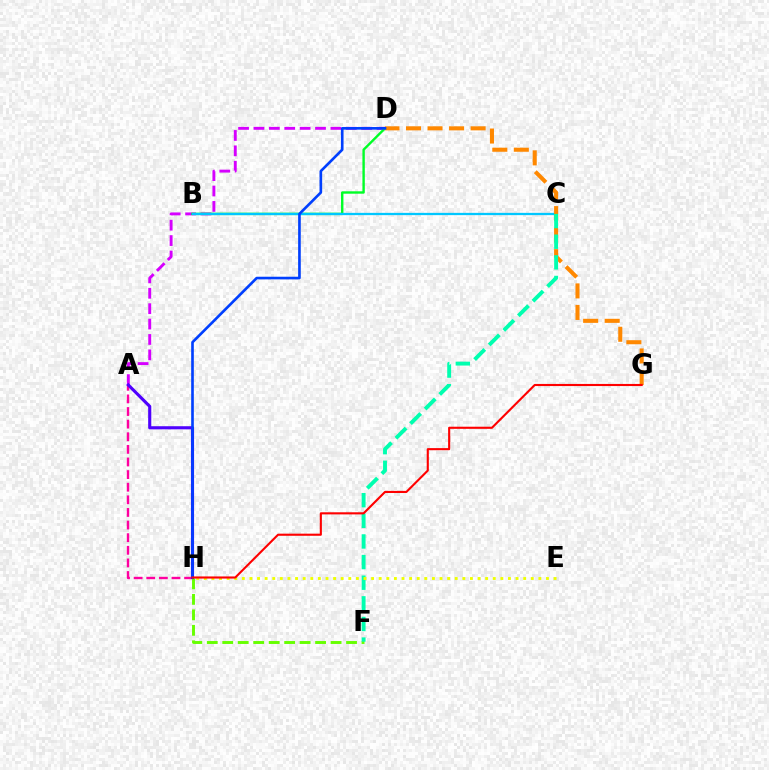{('A', 'H'): [{'color': '#ff00a0', 'line_style': 'dashed', 'thickness': 1.71}, {'color': '#4f00ff', 'line_style': 'solid', 'thickness': 2.25}], ('A', 'D'): [{'color': '#d600ff', 'line_style': 'dashed', 'thickness': 2.09}], ('B', 'D'): [{'color': '#00ff27', 'line_style': 'solid', 'thickness': 1.72}], ('B', 'C'): [{'color': '#00c7ff', 'line_style': 'solid', 'thickness': 1.64}], ('D', 'G'): [{'color': '#ff8800', 'line_style': 'dashed', 'thickness': 2.93}], ('F', 'H'): [{'color': '#66ff00', 'line_style': 'dashed', 'thickness': 2.1}], ('C', 'F'): [{'color': '#00ffaf', 'line_style': 'dashed', 'thickness': 2.8}], ('D', 'H'): [{'color': '#003fff', 'line_style': 'solid', 'thickness': 1.9}], ('E', 'H'): [{'color': '#eeff00', 'line_style': 'dotted', 'thickness': 2.07}], ('G', 'H'): [{'color': '#ff0000', 'line_style': 'solid', 'thickness': 1.52}]}